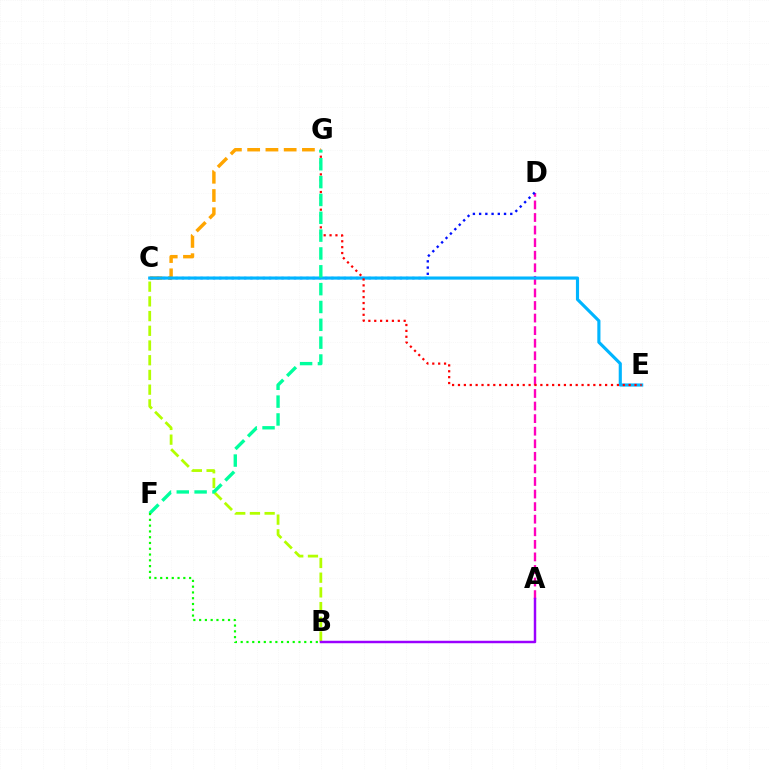{('B', 'C'): [{'color': '#b3ff00', 'line_style': 'dashed', 'thickness': 2.0}], ('C', 'G'): [{'color': '#ffa500', 'line_style': 'dashed', 'thickness': 2.48}], ('A', 'D'): [{'color': '#ff00bd', 'line_style': 'dashed', 'thickness': 1.71}], ('C', 'D'): [{'color': '#0010ff', 'line_style': 'dotted', 'thickness': 1.69}], ('A', 'B'): [{'color': '#9b00ff', 'line_style': 'solid', 'thickness': 1.77}], ('C', 'E'): [{'color': '#00b5ff', 'line_style': 'solid', 'thickness': 2.26}], ('E', 'G'): [{'color': '#ff0000', 'line_style': 'dotted', 'thickness': 1.6}], ('F', 'G'): [{'color': '#00ff9d', 'line_style': 'dashed', 'thickness': 2.42}], ('B', 'F'): [{'color': '#08ff00', 'line_style': 'dotted', 'thickness': 1.57}]}